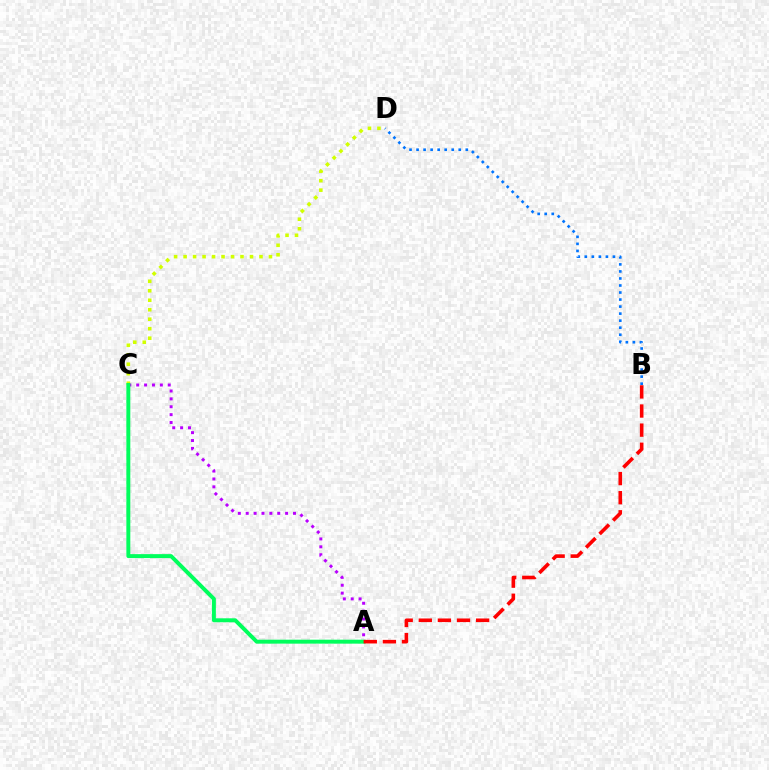{('C', 'D'): [{'color': '#d1ff00', 'line_style': 'dotted', 'thickness': 2.58}], ('B', 'D'): [{'color': '#0074ff', 'line_style': 'dotted', 'thickness': 1.91}], ('A', 'C'): [{'color': '#b900ff', 'line_style': 'dotted', 'thickness': 2.14}, {'color': '#00ff5c', 'line_style': 'solid', 'thickness': 2.84}], ('A', 'B'): [{'color': '#ff0000', 'line_style': 'dashed', 'thickness': 2.6}]}